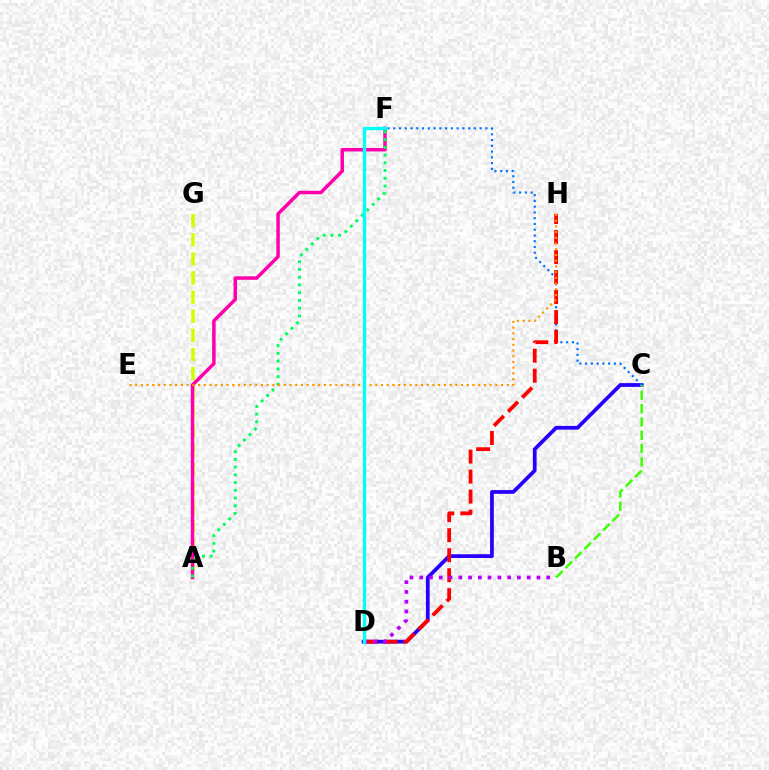{('C', 'D'): [{'color': '#2500ff', 'line_style': 'solid', 'thickness': 2.7}], ('C', 'F'): [{'color': '#0074ff', 'line_style': 'dotted', 'thickness': 1.56}], ('D', 'H'): [{'color': '#ff0000', 'line_style': 'dashed', 'thickness': 2.72}], ('B', 'C'): [{'color': '#3dff00', 'line_style': 'dashed', 'thickness': 1.81}], ('A', 'G'): [{'color': '#d1ff00', 'line_style': 'dashed', 'thickness': 2.6}], ('A', 'F'): [{'color': '#ff00ac', 'line_style': 'solid', 'thickness': 2.51}, {'color': '#00ff5c', 'line_style': 'dotted', 'thickness': 2.1}], ('E', 'H'): [{'color': '#ff9400', 'line_style': 'dotted', 'thickness': 1.55}], ('B', 'D'): [{'color': '#b900ff', 'line_style': 'dotted', 'thickness': 2.65}], ('D', 'F'): [{'color': '#00fff6', 'line_style': 'solid', 'thickness': 2.4}]}